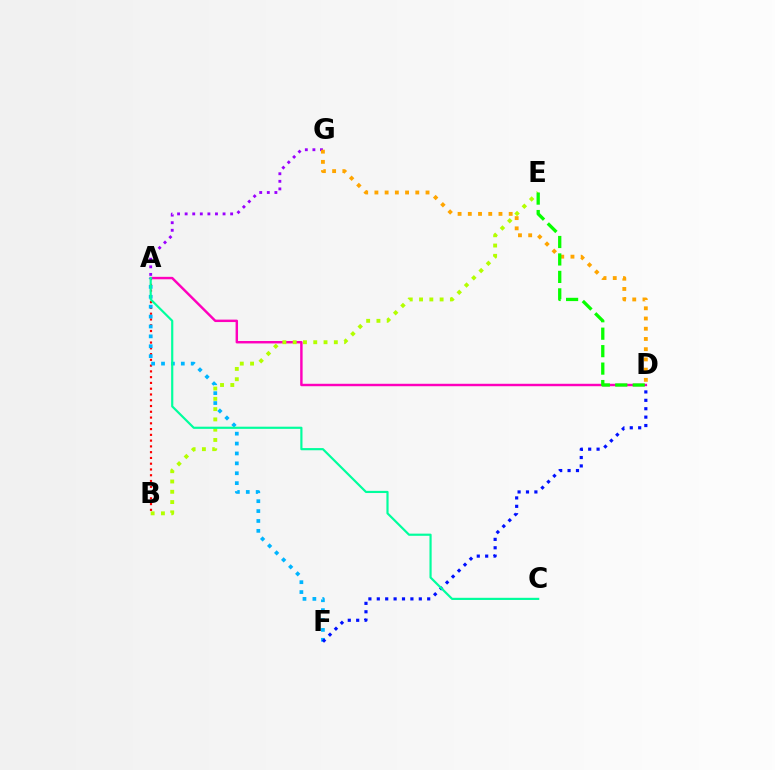{('A', 'D'): [{'color': '#ff00bd', 'line_style': 'solid', 'thickness': 1.76}], ('A', 'G'): [{'color': '#9b00ff', 'line_style': 'dotted', 'thickness': 2.06}], ('A', 'B'): [{'color': '#ff0000', 'line_style': 'dotted', 'thickness': 1.57}], ('B', 'E'): [{'color': '#b3ff00', 'line_style': 'dotted', 'thickness': 2.79}], ('A', 'F'): [{'color': '#00b5ff', 'line_style': 'dotted', 'thickness': 2.69}], ('D', 'G'): [{'color': '#ffa500', 'line_style': 'dotted', 'thickness': 2.78}], ('D', 'E'): [{'color': '#08ff00', 'line_style': 'dashed', 'thickness': 2.37}], ('D', 'F'): [{'color': '#0010ff', 'line_style': 'dotted', 'thickness': 2.28}], ('A', 'C'): [{'color': '#00ff9d', 'line_style': 'solid', 'thickness': 1.57}]}